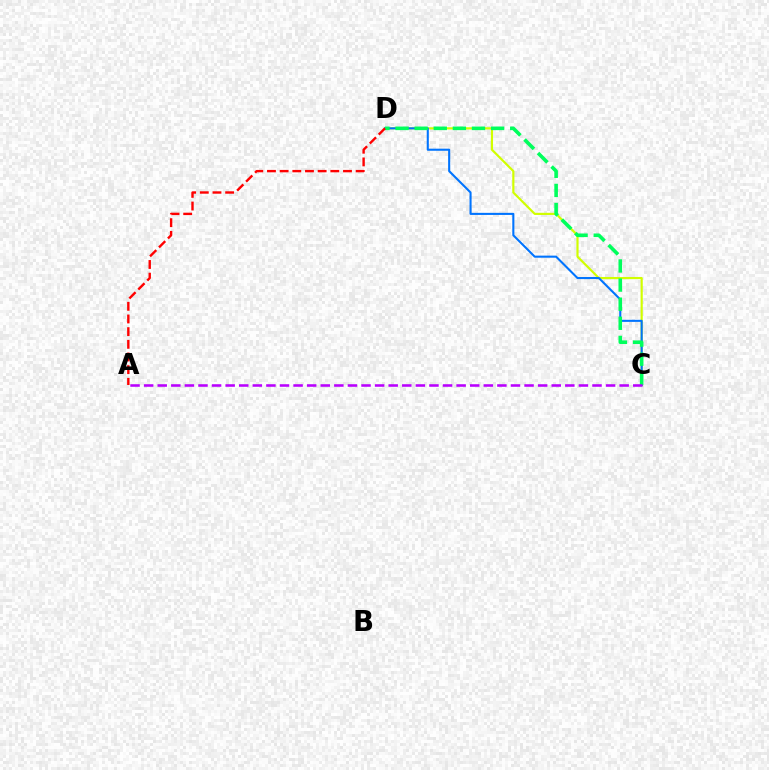{('C', 'D'): [{'color': '#d1ff00', 'line_style': 'solid', 'thickness': 1.56}, {'color': '#0074ff', 'line_style': 'solid', 'thickness': 1.5}, {'color': '#00ff5c', 'line_style': 'dashed', 'thickness': 2.6}], ('A', 'C'): [{'color': '#b900ff', 'line_style': 'dashed', 'thickness': 1.85}], ('A', 'D'): [{'color': '#ff0000', 'line_style': 'dashed', 'thickness': 1.72}]}